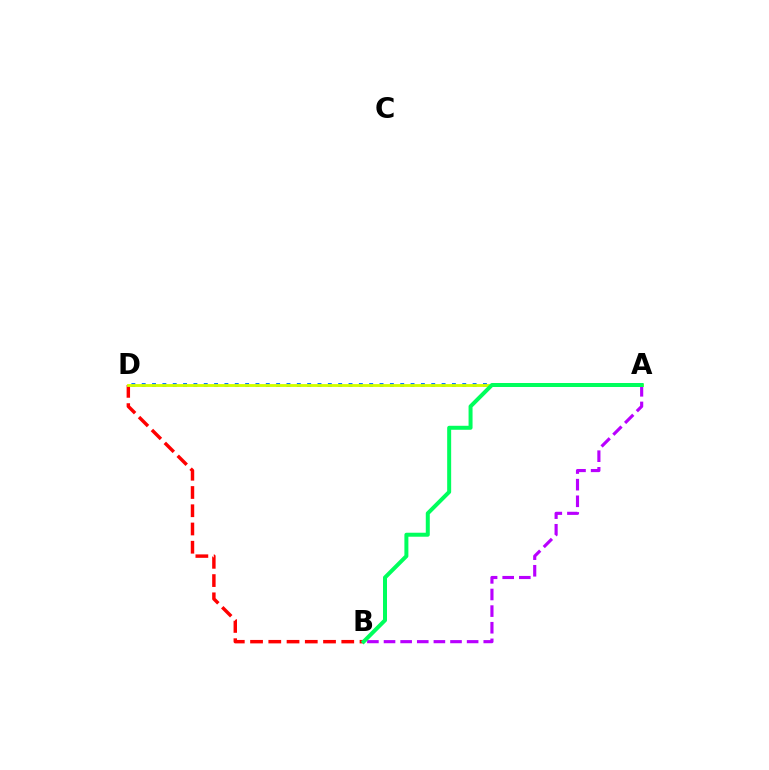{('B', 'D'): [{'color': '#ff0000', 'line_style': 'dashed', 'thickness': 2.48}], ('A', 'B'): [{'color': '#b900ff', 'line_style': 'dashed', 'thickness': 2.26}, {'color': '#00ff5c', 'line_style': 'solid', 'thickness': 2.87}], ('A', 'D'): [{'color': '#0074ff', 'line_style': 'dotted', 'thickness': 2.81}, {'color': '#d1ff00', 'line_style': 'solid', 'thickness': 2.06}]}